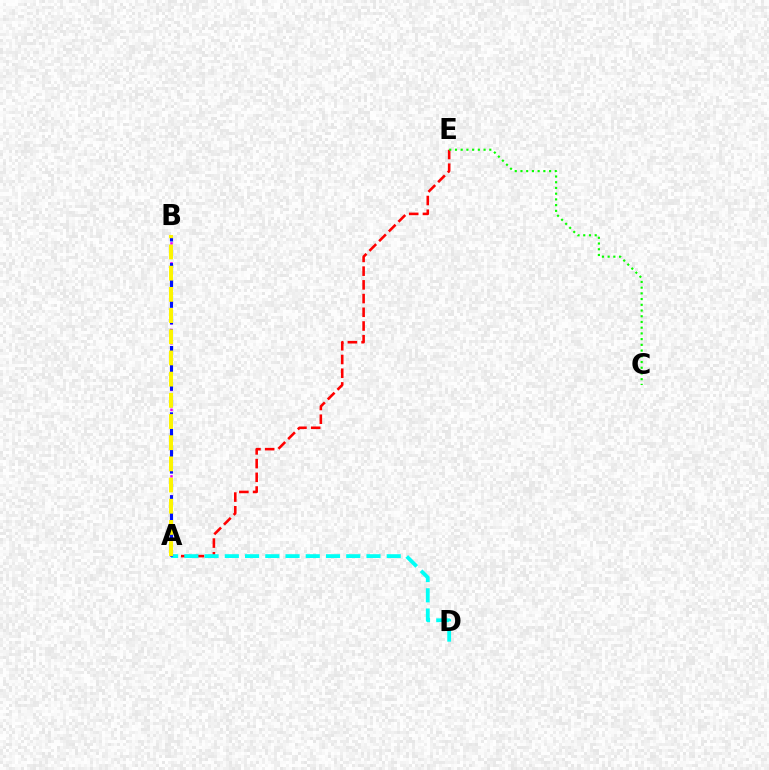{('A', 'E'): [{'color': '#ff0000', 'line_style': 'dashed', 'thickness': 1.86}], ('A', 'D'): [{'color': '#00fff6', 'line_style': 'dashed', 'thickness': 2.75}], ('A', 'B'): [{'color': '#ee00ff', 'line_style': 'dotted', 'thickness': 1.81}, {'color': '#0010ff', 'line_style': 'dashed', 'thickness': 2.25}, {'color': '#fcf500', 'line_style': 'dashed', 'thickness': 2.88}], ('C', 'E'): [{'color': '#08ff00', 'line_style': 'dotted', 'thickness': 1.55}]}